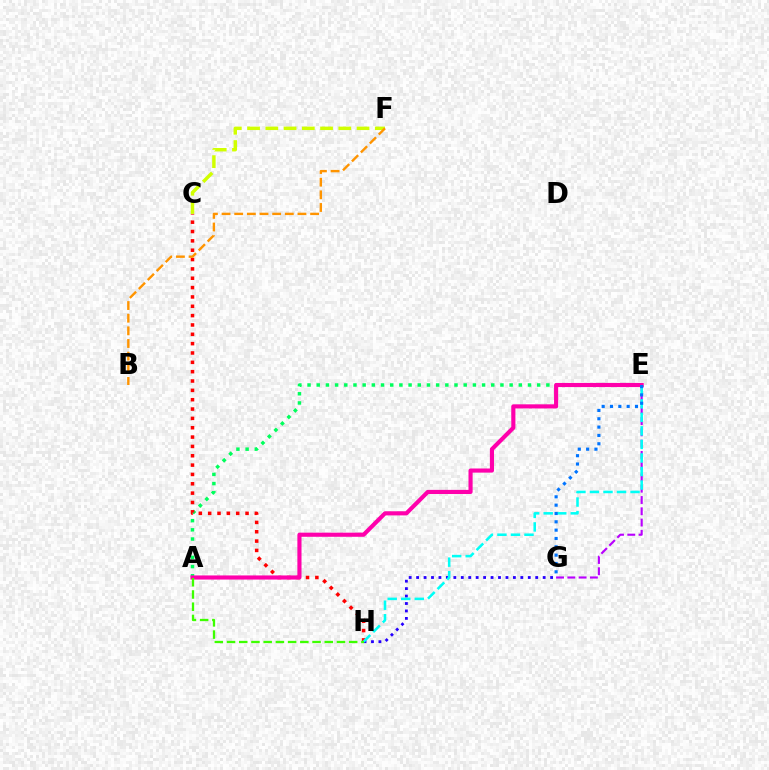{('A', 'E'): [{'color': '#00ff5c', 'line_style': 'dotted', 'thickness': 2.5}, {'color': '#ff00ac', 'line_style': 'solid', 'thickness': 2.97}], ('C', 'H'): [{'color': '#ff0000', 'line_style': 'dotted', 'thickness': 2.54}], ('G', 'H'): [{'color': '#2500ff', 'line_style': 'dotted', 'thickness': 2.02}], ('C', 'F'): [{'color': '#d1ff00', 'line_style': 'dashed', 'thickness': 2.48}], ('E', 'G'): [{'color': '#b900ff', 'line_style': 'dashed', 'thickness': 1.53}, {'color': '#0074ff', 'line_style': 'dotted', 'thickness': 2.26}], ('E', 'H'): [{'color': '#00fff6', 'line_style': 'dashed', 'thickness': 1.84}], ('A', 'H'): [{'color': '#3dff00', 'line_style': 'dashed', 'thickness': 1.66}], ('B', 'F'): [{'color': '#ff9400', 'line_style': 'dashed', 'thickness': 1.72}]}